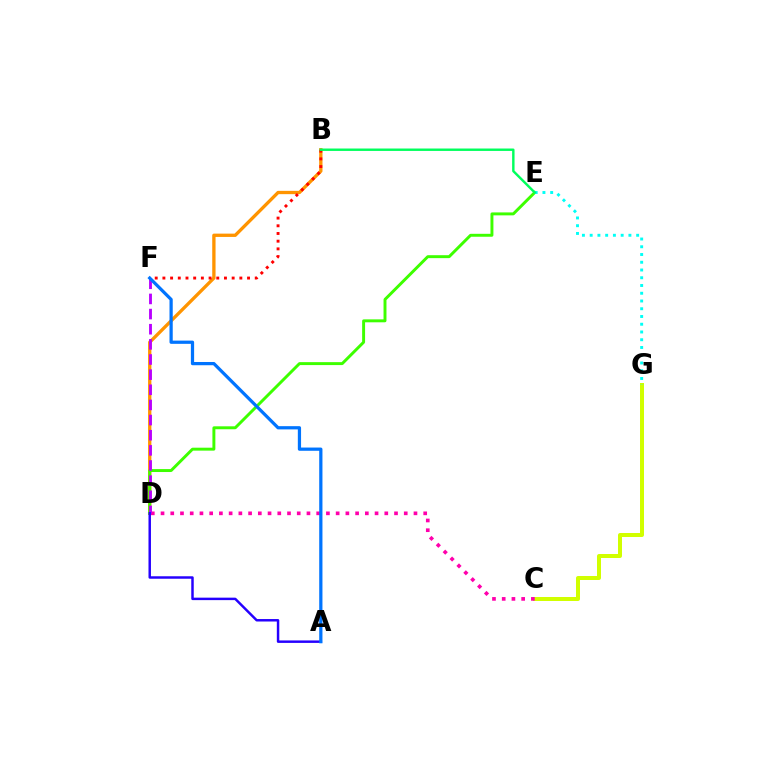{('B', 'D'): [{'color': '#ff9400', 'line_style': 'solid', 'thickness': 2.39}], ('C', 'G'): [{'color': '#d1ff00', 'line_style': 'solid', 'thickness': 2.87}], ('D', 'E'): [{'color': '#3dff00', 'line_style': 'solid', 'thickness': 2.12}], ('E', 'G'): [{'color': '#00fff6', 'line_style': 'dotted', 'thickness': 2.11}], ('C', 'D'): [{'color': '#ff00ac', 'line_style': 'dotted', 'thickness': 2.64}], ('D', 'F'): [{'color': '#b900ff', 'line_style': 'dashed', 'thickness': 2.06}], ('A', 'D'): [{'color': '#2500ff', 'line_style': 'solid', 'thickness': 1.78}], ('B', 'F'): [{'color': '#ff0000', 'line_style': 'dotted', 'thickness': 2.09}], ('A', 'F'): [{'color': '#0074ff', 'line_style': 'solid', 'thickness': 2.33}], ('B', 'E'): [{'color': '#00ff5c', 'line_style': 'solid', 'thickness': 1.74}]}